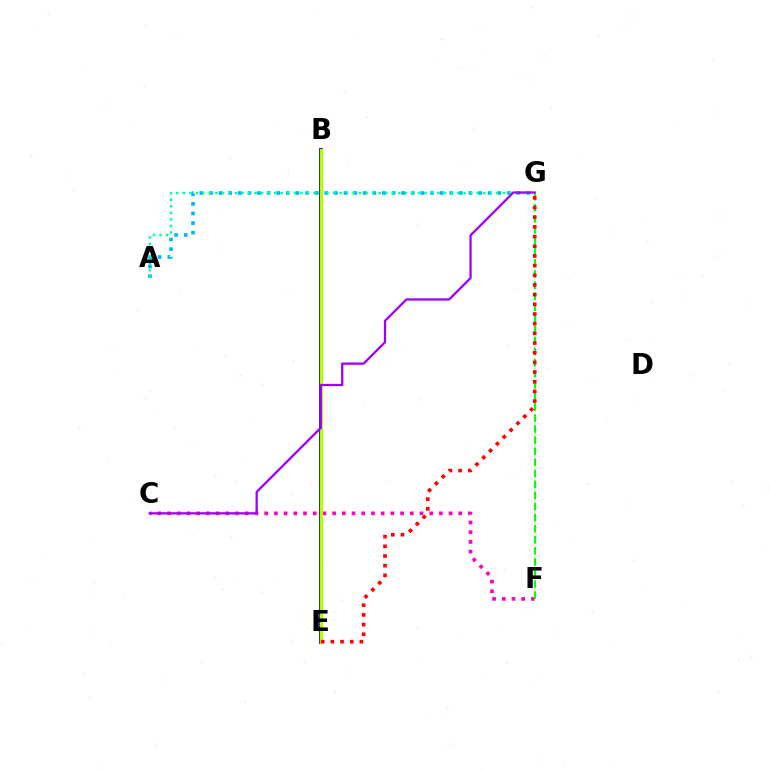{('A', 'G'): [{'color': '#00b5ff', 'line_style': 'dotted', 'thickness': 2.61}, {'color': '#00ff9d', 'line_style': 'dotted', 'thickness': 1.77}], ('B', 'E'): [{'color': '#ffa500', 'line_style': 'solid', 'thickness': 2.72}, {'color': '#0010ff', 'line_style': 'solid', 'thickness': 2.7}, {'color': '#b3ff00', 'line_style': 'solid', 'thickness': 2.22}], ('C', 'F'): [{'color': '#ff00bd', 'line_style': 'dotted', 'thickness': 2.64}], ('F', 'G'): [{'color': '#08ff00', 'line_style': 'dashed', 'thickness': 1.5}], ('C', 'G'): [{'color': '#9b00ff', 'line_style': 'solid', 'thickness': 1.63}], ('E', 'G'): [{'color': '#ff0000', 'line_style': 'dotted', 'thickness': 2.63}]}